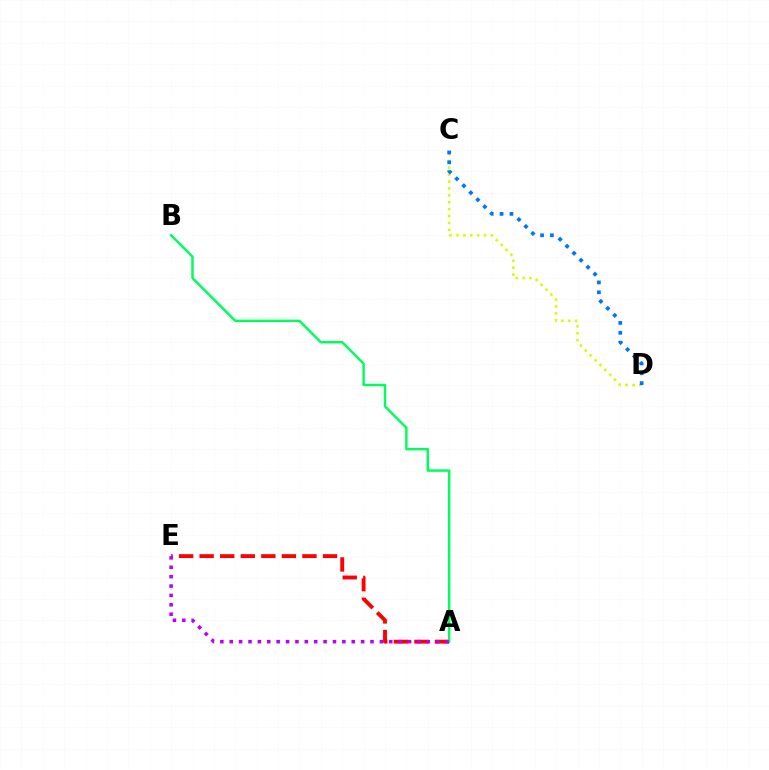{('A', 'E'): [{'color': '#ff0000', 'line_style': 'dashed', 'thickness': 2.79}, {'color': '#b900ff', 'line_style': 'dotted', 'thickness': 2.55}], ('C', 'D'): [{'color': '#d1ff00', 'line_style': 'dotted', 'thickness': 1.87}, {'color': '#0074ff', 'line_style': 'dotted', 'thickness': 2.68}], ('A', 'B'): [{'color': '#00ff5c', 'line_style': 'solid', 'thickness': 1.77}]}